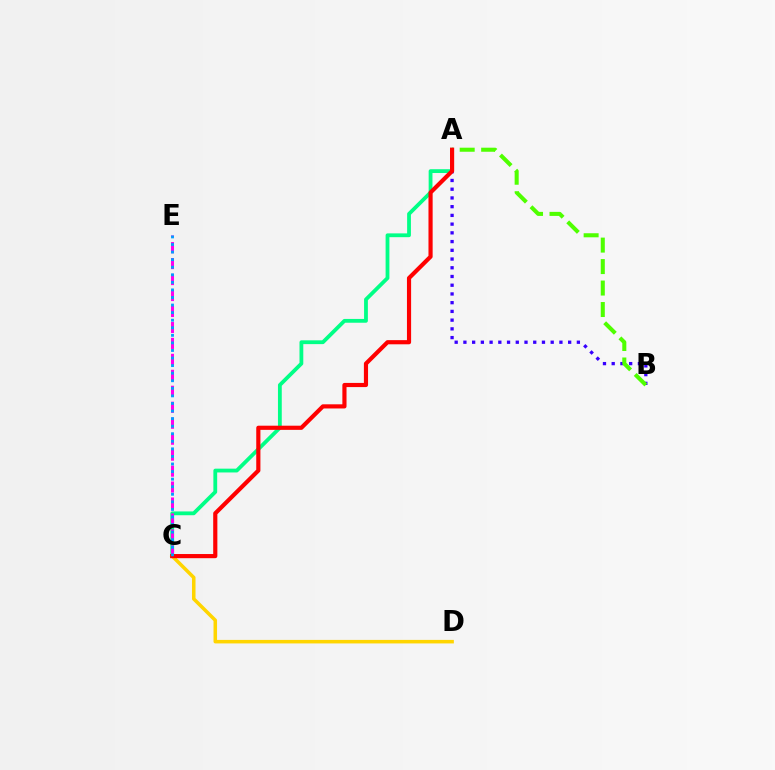{('A', 'C'): [{'color': '#00ff86', 'line_style': 'solid', 'thickness': 2.74}, {'color': '#ff0000', 'line_style': 'solid', 'thickness': 3.0}], ('A', 'B'): [{'color': '#3700ff', 'line_style': 'dotted', 'thickness': 2.37}, {'color': '#4fff00', 'line_style': 'dashed', 'thickness': 2.92}], ('C', 'E'): [{'color': '#ff00ed', 'line_style': 'dashed', 'thickness': 2.17}, {'color': '#009eff', 'line_style': 'dotted', 'thickness': 2.06}], ('C', 'D'): [{'color': '#ffd500', 'line_style': 'solid', 'thickness': 2.54}]}